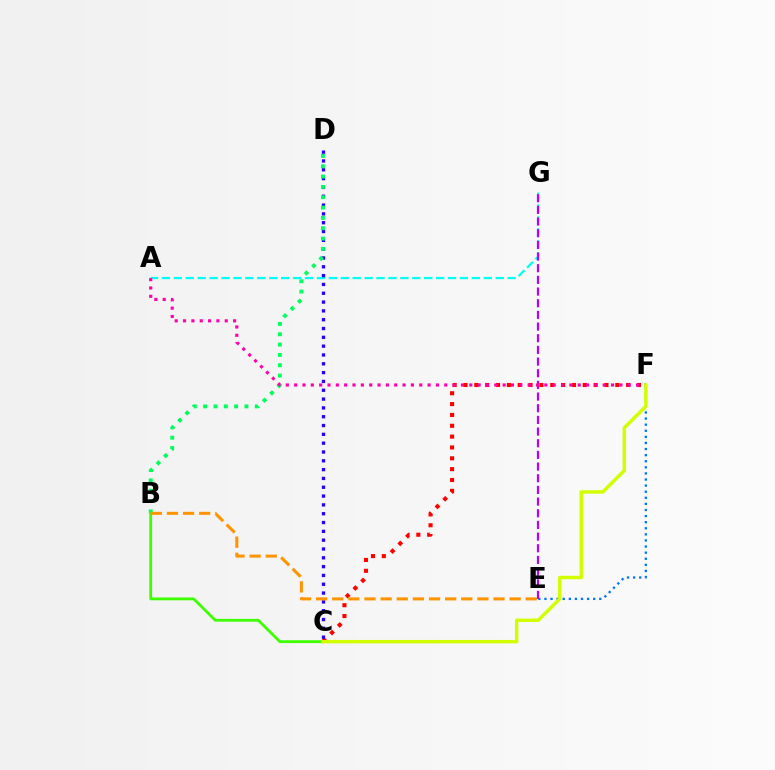{('E', 'F'): [{'color': '#0074ff', 'line_style': 'dotted', 'thickness': 1.66}], ('A', 'G'): [{'color': '#00fff6', 'line_style': 'dashed', 'thickness': 1.62}], ('C', 'F'): [{'color': '#ff0000', 'line_style': 'dotted', 'thickness': 2.95}, {'color': '#d1ff00', 'line_style': 'solid', 'thickness': 2.48}], ('C', 'D'): [{'color': '#2500ff', 'line_style': 'dotted', 'thickness': 2.4}], ('B', 'D'): [{'color': '#00ff5c', 'line_style': 'dotted', 'thickness': 2.81}], ('E', 'G'): [{'color': '#b900ff', 'line_style': 'dashed', 'thickness': 1.59}], ('A', 'F'): [{'color': '#ff00ac', 'line_style': 'dotted', 'thickness': 2.27}], ('B', 'C'): [{'color': '#3dff00', 'line_style': 'solid', 'thickness': 2.02}], ('B', 'E'): [{'color': '#ff9400', 'line_style': 'dashed', 'thickness': 2.19}]}